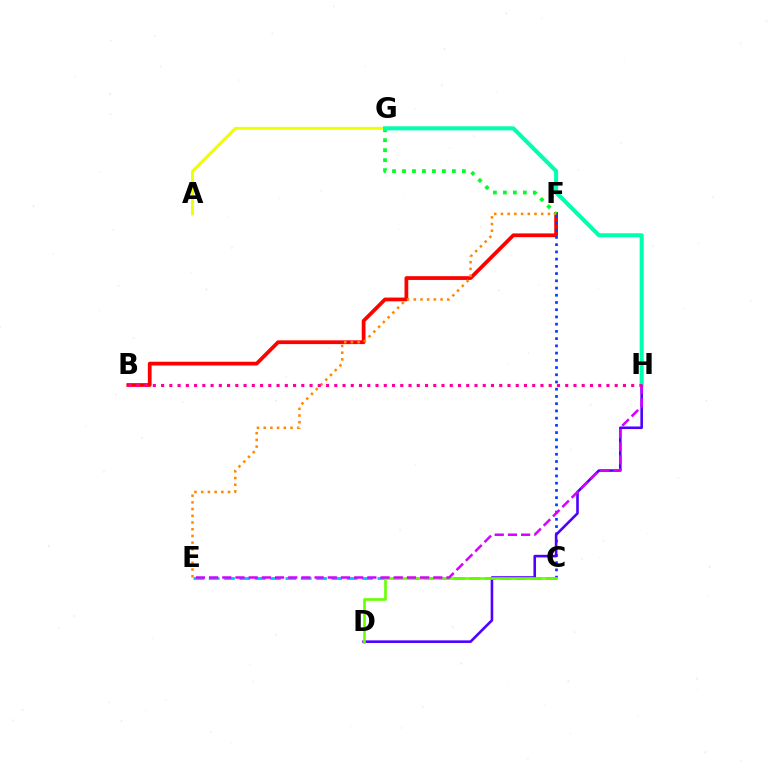{('C', 'E'): [{'color': '#00c7ff', 'line_style': 'dashed', 'thickness': 2.08}], ('B', 'F'): [{'color': '#ff0000', 'line_style': 'solid', 'thickness': 2.7}], ('C', 'F'): [{'color': '#003fff', 'line_style': 'dotted', 'thickness': 1.96}], ('F', 'G'): [{'color': '#00ff27', 'line_style': 'dotted', 'thickness': 2.71}], ('D', 'H'): [{'color': '#4f00ff', 'line_style': 'solid', 'thickness': 1.87}], ('E', 'F'): [{'color': '#ff8800', 'line_style': 'dotted', 'thickness': 1.82}], ('A', 'G'): [{'color': '#eeff00', 'line_style': 'solid', 'thickness': 2.09}], ('G', 'H'): [{'color': '#00ffaf', 'line_style': 'solid', 'thickness': 2.91}], ('C', 'D'): [{'color': '#66ff00', 'line_style': 'solid', 'thickness': 1.89}], ('B', 'H'): [{'color': '#ff00a0', 'line_style': 'dotted', 'thickness': 2.24}], ('E', 'H'): [{'color': '#d600ff', 'line_style': 'dashed', 'thickness': 1.79}]}